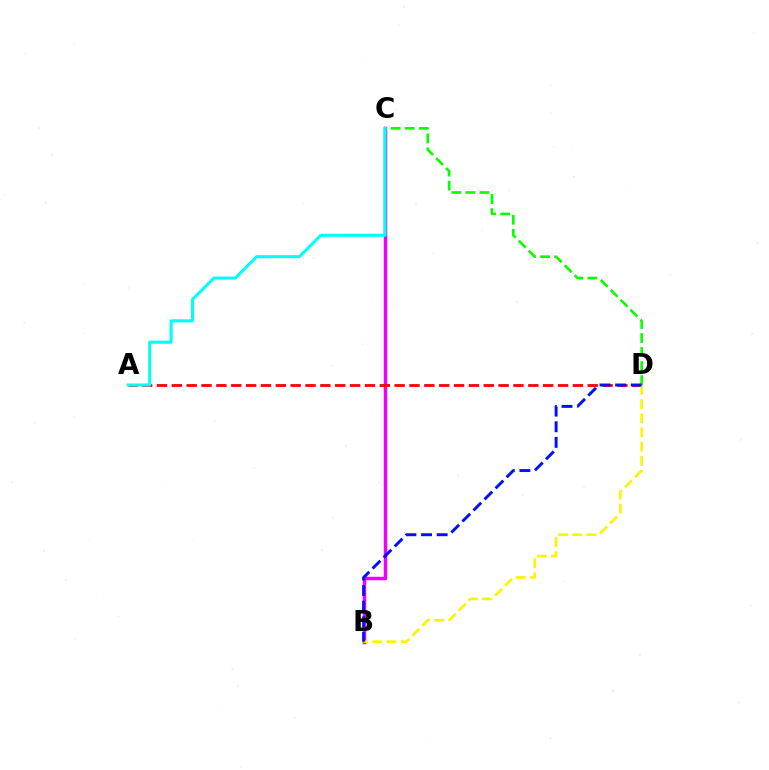{('B', 'C'): [{'color': '#ee00ff', 'line_style': 'solid', 'thickness': 2.49}], ('A', 'D'): [{'color': '#ff0000', 'line_style': 'dashed', 'thickness': 2.02}], ('C', 'D'): [{'color': '#08ff00', 'line_style': 'dashed', 'thickness': 1.91}], ('A', 'C'): [{'color': '#00fff6', 'line_style': 'solid', 'thickness': 2.2}], ('B', 'D'): [{'color': '#fcf500', 'line_style': 'dashed', 'thickness': 1.93}, {'color': '#0010ff', 'line_style': 'dashed', 'thickness': 2.12}]}